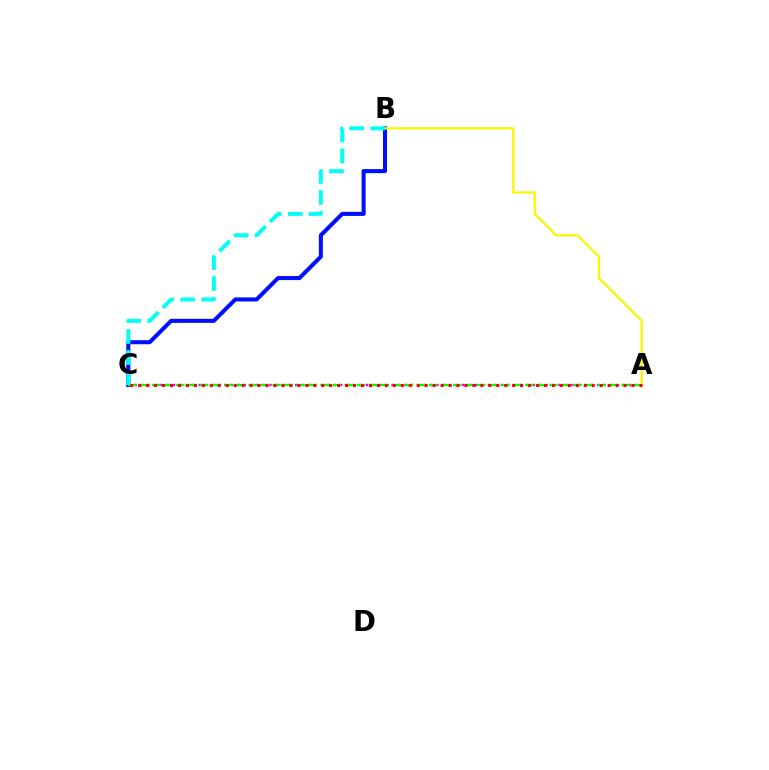{('B', 'C'): [{'color': '#0010ff', 'line_style': 'solid', 'thickness': 2.92}, {'color': '#00fff6', 'line_style': 'dashed', 'thickness': 2.85}], ('A', 'C'): [{'color': '#ee00ff', 'line_style': 'dotted', 'thickness': 1.74}, {'color': '#08ff00', 'line_style': 'dashed', 'thickness': 1.64}, {'color': '#ff0000', 'line_style': 'dotted', 'thickness': 2.16}], ('A', 'B'): [{'color': '#fcf500', 'line_style': 'solid', 'thickness': 1.64}]}